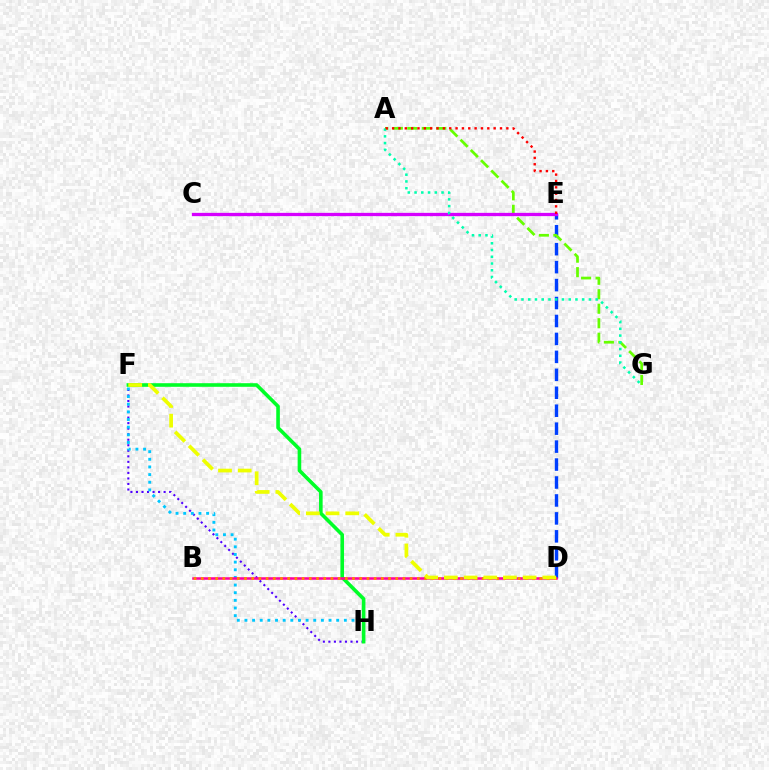{('F', 'H'): [{'color': '#4f00ff', 'line_style': 'dotted', 'thickness': 1.5}, {'color': '#00c7ff', 'line_style': 'dotted', 'thickness': 2.08}, {'color': '#00ff27', 'line_style': 'solid', 'thickness': 2.6}], ('D', 'E'): [{'color': '#003fff', 'line_style': 'dashed', 'thickness': 2.44}], ('A', 'G'): [{'color': '#66ff00', 'line_style': 'dashed', 'thickness': 1.97}, {'color': '#00ffaf', 'line_style': 'dotted', 'thickness': 1.83}], ('C', 'E'): [{'color': '#d600ff', 'line_style': 'solid', 'thickness': 2.36}], ('B', 'D'): [{'color': '#ff00a0', 'line_style': 'solid', 'thickness': 1.84}, {'color': '#ff8800', 'line_style': 'dotted', 'thickness': 1.96}], ('A', 'E'): [{'color': '#ff0000', 'line_style': 'dotted', 'thickness': 1.72}], ('D', 'F'): [{'color': '#eeff00', 'line_style': 'dashed', 'thickness': 2.67}]}